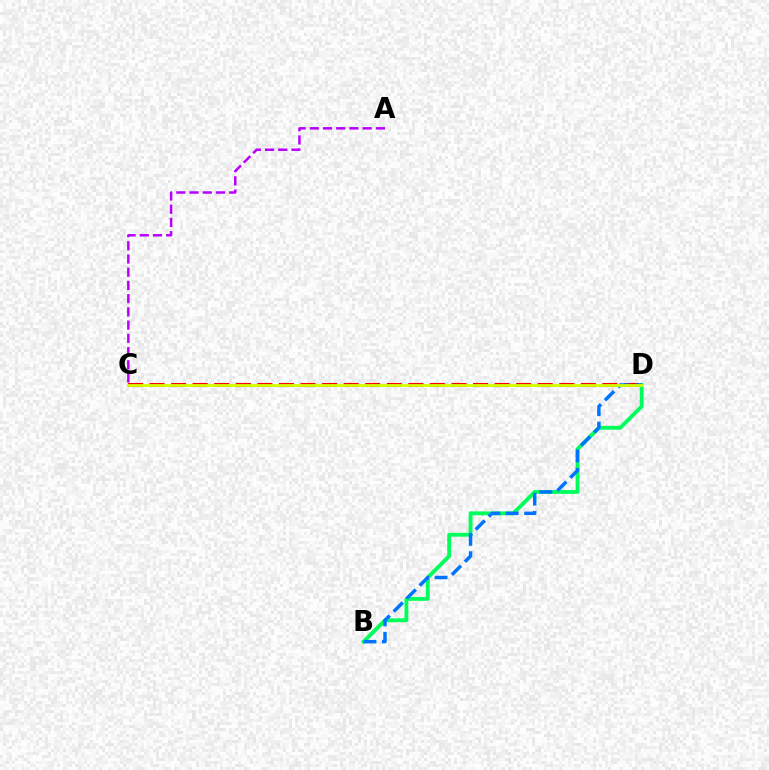{('B', 'D'): [{'color': '#00ff5c', 'line_style': 'solid', 'thickness': 2.78}, {'color': '#0074ff', 'line_style': 'dashed', 'thickness': 2.49}], ('A', 'C'): [{'color': '#b900ff', 'line_style': 'dashed', 'thickness': 1.8}], ('C', 'D'): [{'color': '#ff0000', 'line_style': 'dashed', 'thickness': 2.93}, {'color': '#d1ff00', 'line_style': 'solid', 'thickness': 2.01}]}